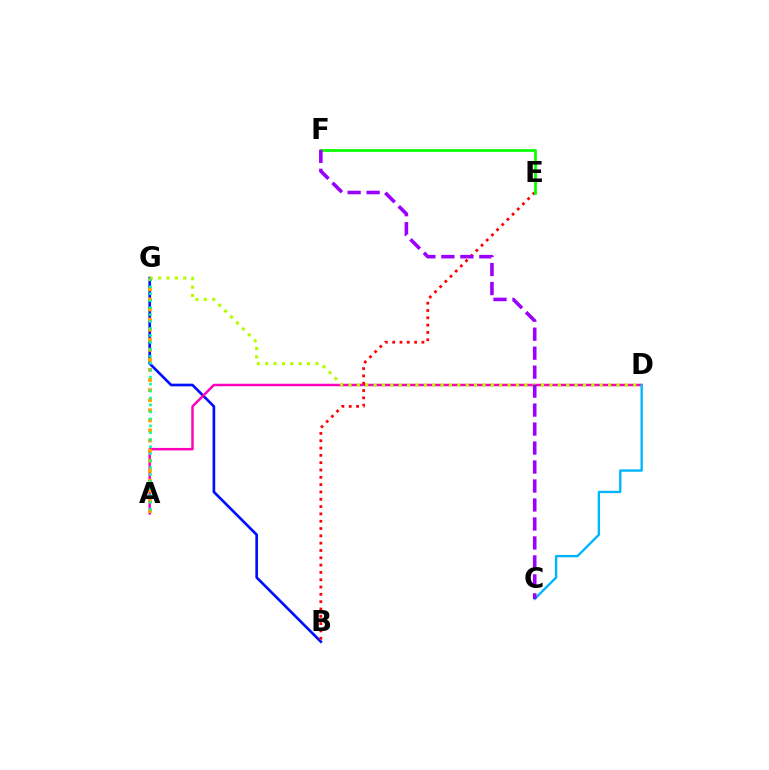{('B', 'G'): [{'color': '#0010ff', 'line_style': 'solid', 'thickness': 1.92}], ('A', 'D'): [{'color': '#ff00bd', 'line_style': 'solid', 'thickness': 1.79}], ('B', 'E'): [{'color': '#ff0000', 'line_style': 'dotted', 'thickness': 1.99}], ('E', 'F'): [{'color': '#08ff00', 'line_style': 'solid', 'thickness': 1.96}], ('C', 'D'): [{'color': '#00b5ff', 'line_style': 'solid', 'thickness': 1.68}], ('D', 'G'): [{'color': '#b3ff00', 'line_style': 'dotted', 'thickness': 2.28}], ('A', 'G'): [{'color': '#ffa500', 'line_style': 'dotted', 'thickness': 2.74}, {'color': '#00ff9d', 'line_style': 'dotted', 'thickness': 1.89}], ('C', 'F'): [{'color': '#9b00ff', 'line_style': 'dashed', 'thickness': 2.58}]}